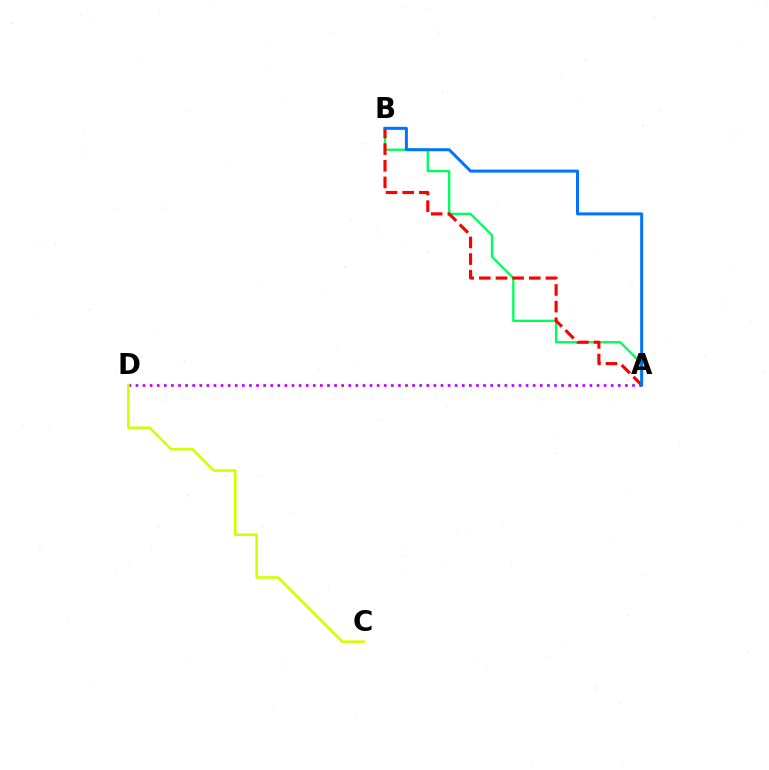{('A', 'B'): [{'color': '#00ff5c', 'line_style': 'solid', 'thickness': 1.69}, {'color': '#ff0000', 'line_style': 'dashed', 'thickness': 2.26}, {'color': '#0074ff', 'line_style': 'solid', 'thickness': 2.16}], ('A', 'D'): [{'color': '#b900ff', 'line_style': 'dotted', 'thickness': 1.93}], ('C', 'D'): [{'color': '#d1ff00', 'line_style': 'solid', 'thickness': 1.87}]}